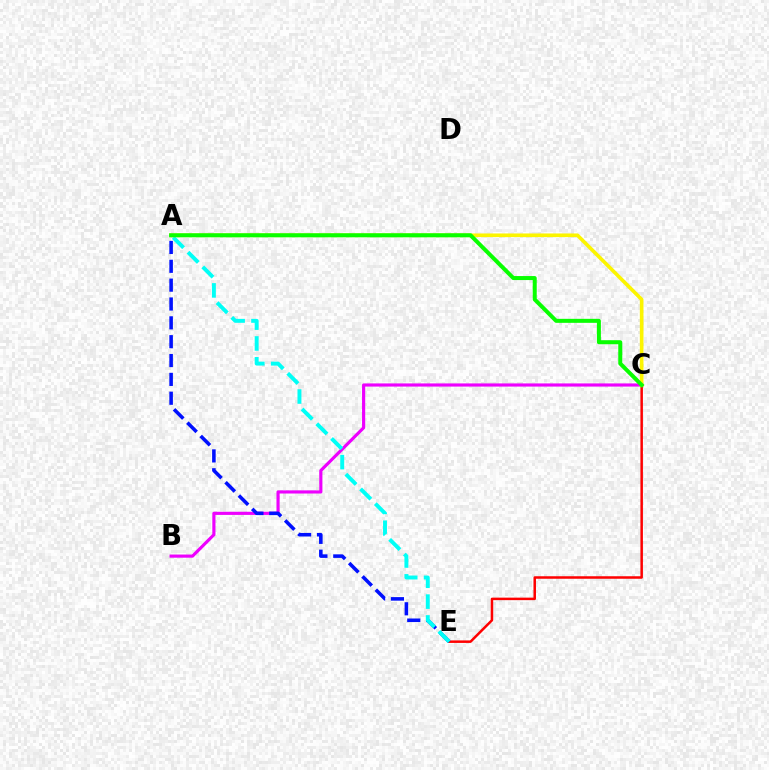{('B', 'C'): [{'color': '#ee00ff', 'line_style': 'solid', 'thickness': 2.27}], ('C', 'E'): [{'color': '#ff0000', 'line_style': 'solid', 'thickness': 1.8}], ('A', 'E'): [{'color': '#0010ff', 'line_style': 'dashed', 'thickness': 2.56}, {'color': '#00fff6', 'line_style': 'dashed', 'thickness': 2.83}], ('A', 'C'): [{'color': '#fcf500', 'line_style': 'solid', 'thickness': 2.62}, {'color': '#08ff00', 'line_style': 'solid', 'thickness': 2.88}]}